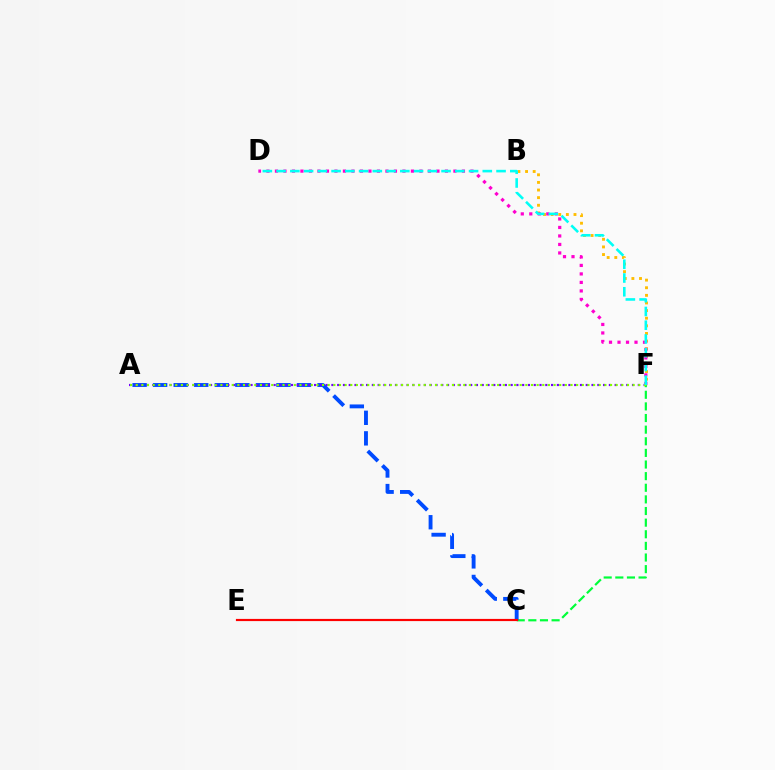{('C', 'F'): [{'color': '#00ff39', 'line_style': 'dashed', 'thickness': 1.58}], ('B', 'F'): [{'color': '#ffbd00', 'line_style': 'dotted', 'thickness': 2.07}], ('A', 'C'): [{'color': '#004bff', 'line_style': 'dashed', 'thickness': 2.79}], ('D', 'F'): [{'color': '#ff00cf', 'line_style': 'dotted', 'thickness': 2.31}, {'color': '#00fff6', 'line_style': 'dashed', 'thickness': 1.87}], ('A', 'F'): [{'color': '#7200ff', 'line_style': 'dotted', 'thickness': 1.57}, {'color': '#84ff00', 'line_style': 'dotted', 'thickness': 1.53}], ('C', 'E'): [{'color': '#ff0000', 'line_style': 'solid', 'thickness': 1.57}]}